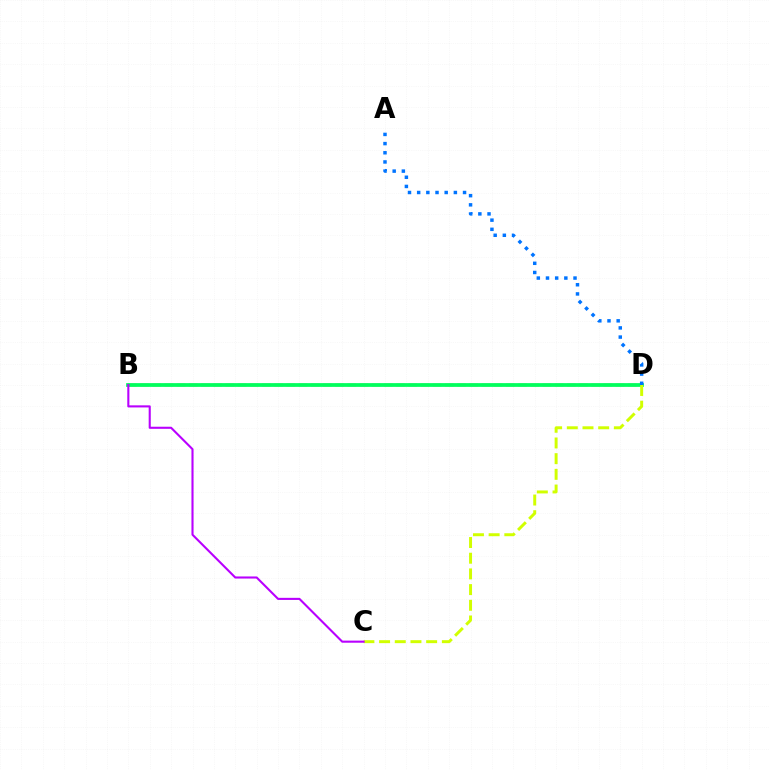{('B', 'D'): [{'color': '#ff0000', 'line_style': 'dashed', 'thickness': 1.66}, {'color': '#00ff5c', 'line_style': 'solid', 'thickness': 2.7}], ('C', 'D'): [{'color': '#d1ff00', 'line_style': 'dashed', 'thickness': 2.13}], ('A', 'D'): [{'color': '#0074ff', 'line_style': 'dotted', 'thickness': 2.49}], ('B', 'C'): [{'color': '#b900ff', 'line_style': 'solid', 'thickness': 1.51}]}